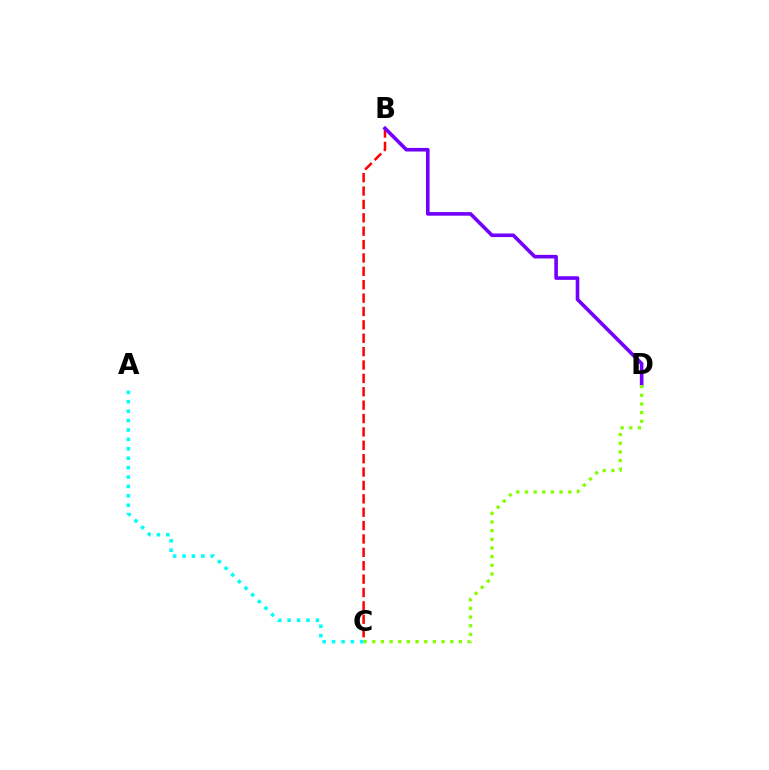{('B', 'C'): [{'color': '#ff0000', 'line_style': 'dashed', 'thickness': 1.82}], ('B', 'D'): [{'color': '#7200ff', 'line_style': 'solid', 'thickness': 2.6}], ('C', 'D'): [{'color': '#84ff00', 'line_style': 'dotted', 'thickness': 2.35}], ('A', 'C'): [{'color': '#00fff6', 'line_style': 'dotted', 'thickness': 2.56}]}